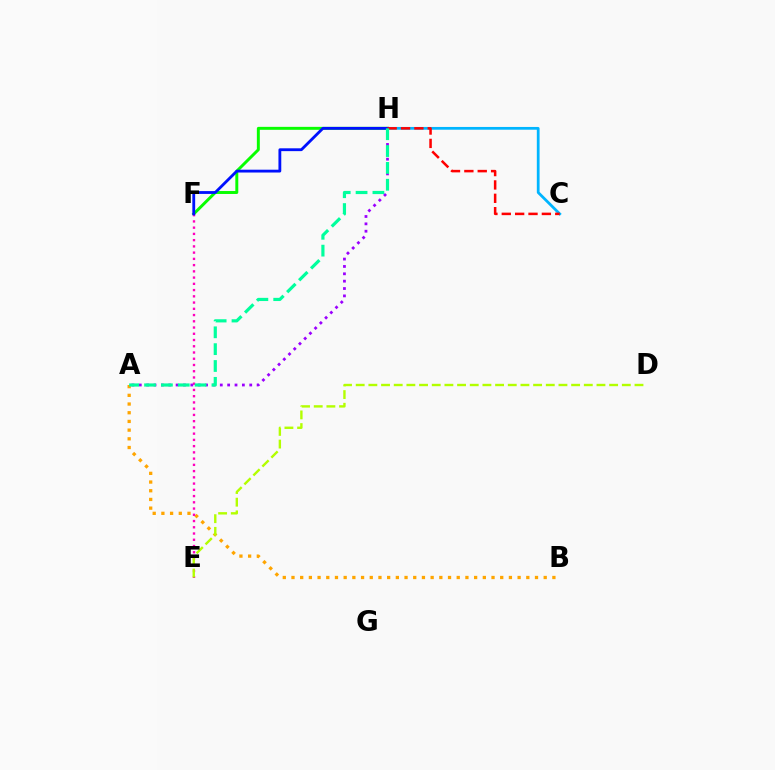{('A', 'H'): [{'color': '#9b00ff', 'line_style': 'dotted', 'thickness': 2.0}, {'color': '#00ff9d', 'line_style': 'dashed', 'thickness': 2.29}], ('C', 'H'): [{'color': '#00b5ff', 'line_style': 'solid', 'thickness': 1.99}, {'color': '#ff0000', 'line_style': 'dashed', 'thickness': 1.82}], ('F', 'H'): [{'color': '#08ff00', 'line_style': 'solid', 'thickness': 2.12}, {'color': '#0010ff', 'line_style': 'solid', 'thickness': 2.03}], ('A', 'B'): [{'color': '#ffa500', 'line_style': 'dotted', 'thickness': 2.36}], ('E', 'F'): [{'color': '#ff00bd', 'line_style': 'dotted', 'thickness': 1.7}], ('D', 'E'): [{'color': '#b3ff00', 'line_style': 'dashed', 'thickness': 1.72}]}